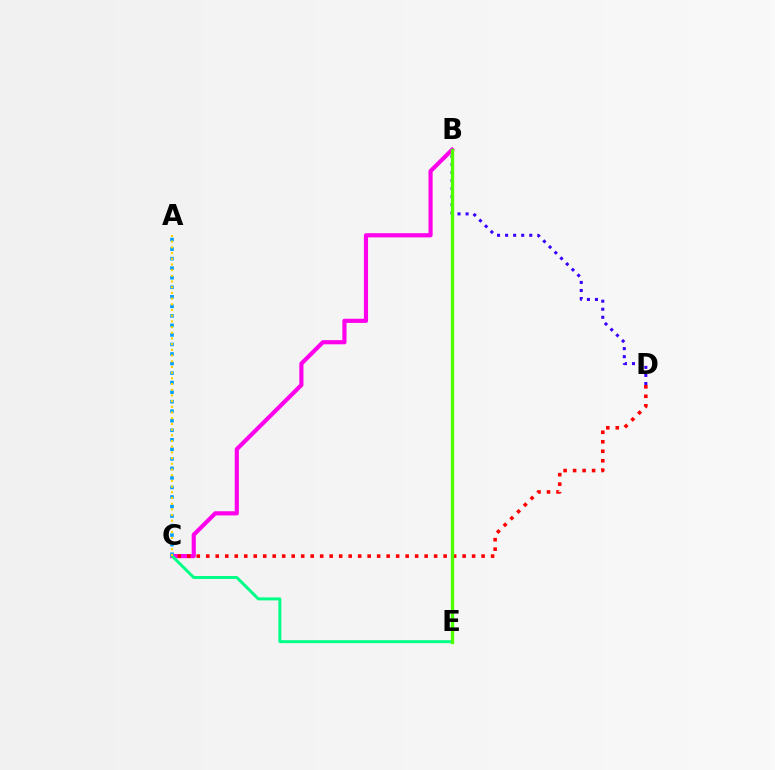{('B', 'C'): [{'color': '#ff00ed', 'line_style': 'solid', 'thickness': 3.0}], ('B', 'D'): [{'color': '#3700ff', 'line_style': 'dotted', 'thickness': 2.19}], ('C', 'D'): [{'color': '#ff0000', 'line_style': 'dotted', 'thickness': 2.58}], ('C', 'E'): [{'color': '#00ff86', 'line_style': 'solid', 'thickness': 2.13}], ('A', 'C'): [{'color': '#009eff', 'line_style': 'dotted', 'thickness': 2.59}, {'color': '#ffd500', 'line_style': 'dotted', 'thickness': 1.55}], ('B', 'E'): [{'color': '#4fff00', 'line_style': 'solid', 'thickness': 2.41}]}